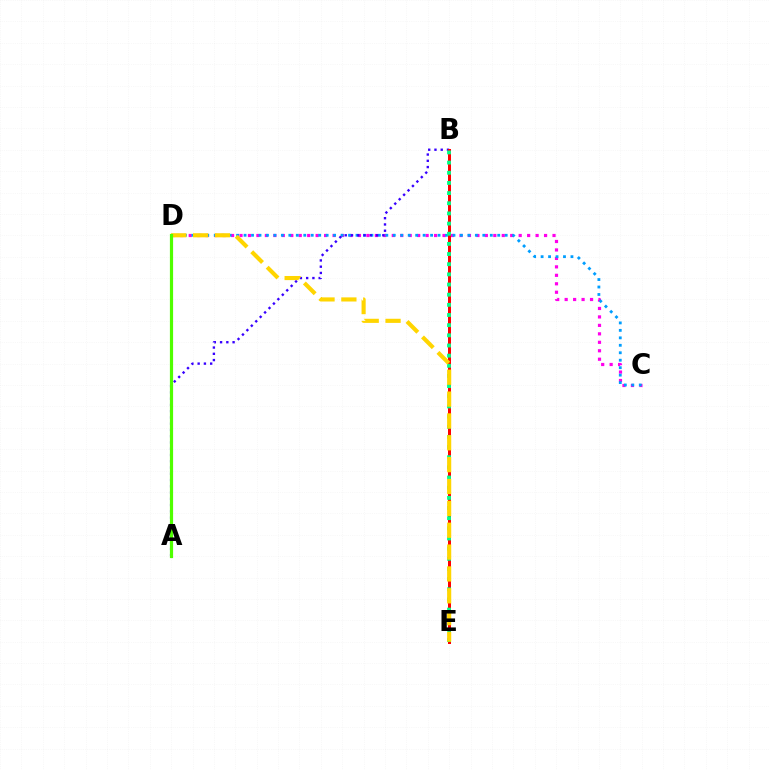{('C', 'D'): [{'color': '#ff00ed', 'line_style': 'dotted', 'thickness': 2.3}, {'color': '#009eff', 'line_style': 'dotted', 'thickness': 2.03}], ('A', 'B'): [{'color': '#3700ff', 'line_style': 'dotted', 'thickness': 1.7}], ('B', 'E'): [{'color': '#ff0000', 'line_style': 'solid', 'thickness': 2.16}, {'color': '#00ff86', 'line_style': 'dotted', 'thickness': 2.76}], ('D', 'E'): [{'color': '#ffd500', 'line_style': 'dashed', 'thickness': 2.97}], ('A', 'D'): [{'color': '#4fff00', 'line_style': 'solid', 'thickness': 2.3}]}